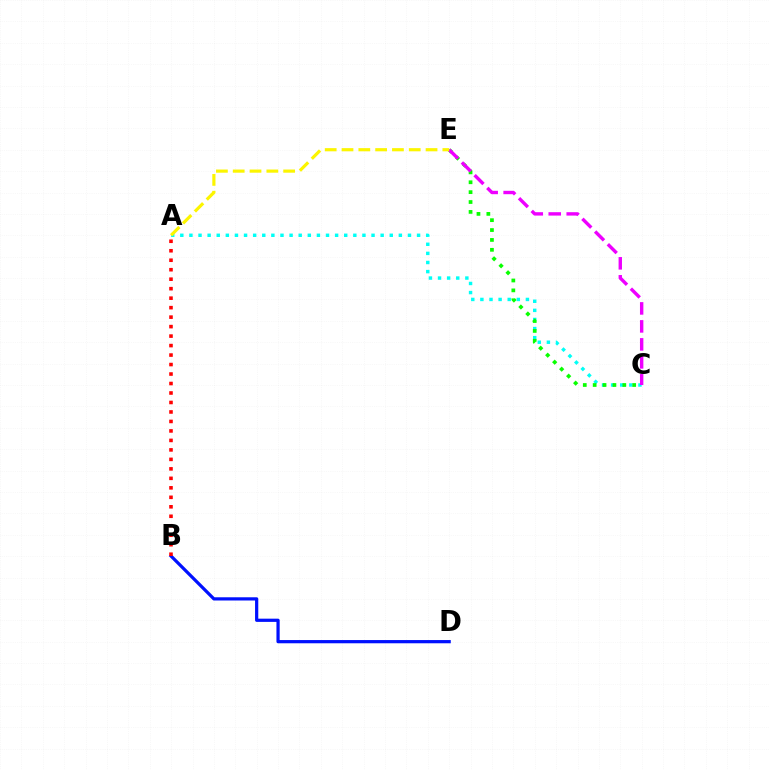{('A', 'C'): [{'color': '#00fff6', 'line_style': 'dotted', 'thickness': 2.47}], ('B', 'D'): [{'color': '#0010ff', 'line_style': 'solid', 'thickness': 2.32}], ('C', 'E'): [{'color': '#08ff00', 'line_style': 'dotted', 'thickness': 2.69}, {'color': '#ee00ff', 'line_style': 'dashed', 'thickness': 2.44}], ('A', 'B'): [{'color': '#ff0000', 'line_style': 'dotted', 'thickness': 2.58}], ('A', 'E'): [{'color': '#fcf500', 'line_style': 'dashed', 'thickness': 2.28}]}